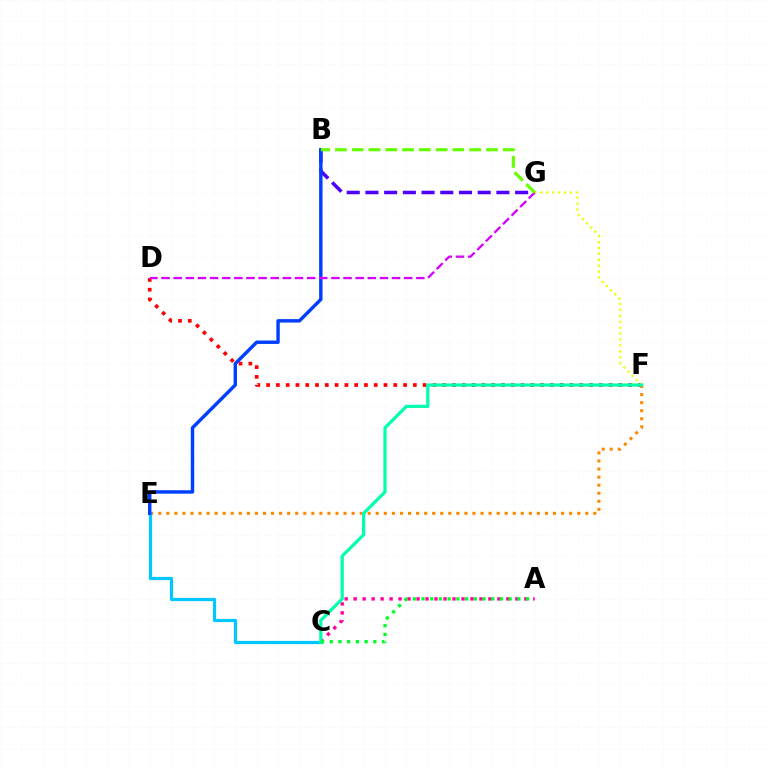{('D', 'F'): [{'color': '#ff0000', 'line_style': 'dotted', 'thickness': 2.66}], ('E', 'F'): [{'color': '#ff8800', 'line_style': 'dotted', 'thickness': 2.19}], ('F', 'G'): [{'color': '#eeff00', 'line_style': 'dotted', 'thickness': 1.61}], ('A', 'C'): [{'color': '#ff00a0', 'line_style': 'dotted', 'thickness': 2.44}, {'color': '#00ff27', 'line_style': 'dotted', 'thickness': 2.37}], ('C', 'E'): [{'color': '#00c7ff', 'line_style': 'solid', 'thickness': 2.3}], ('B', 'G'): [{'color': '#4f00ff', 'line_style': 'dashed', 'thickness': 2.54}, {'color': '#66ff00', 'line_style': 'dashed', 'thickness': 2.28}], ('B', 'E'): [{'color': '#003fff', 'line_style': 'solid', 'thickness': 2.46}], ('D', 'G'): [{'color': '#d600ff', 'line_style': 'dashed', 'thickness': 1.65}], ('C', 'F'): [{'color': '#00ffaf', 'line_style': 'solid', 'thickness': 2.3}]}